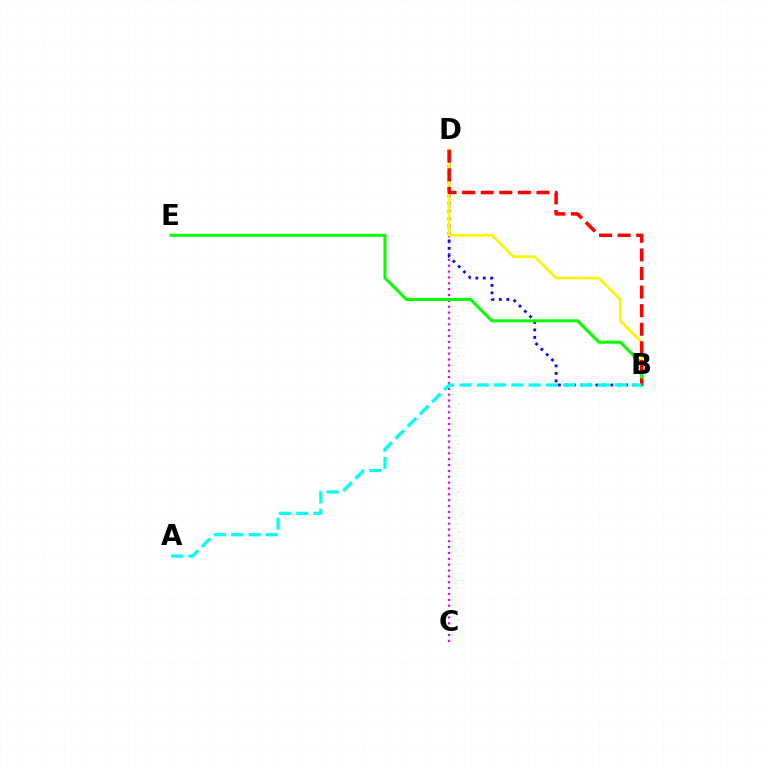{('C', 'D'): [{'color': '#ee00ff', 'line_style': 'dotted', 'thickness': 1.59}], ('B', 'D'): [{'color': '#0010ff', 'line_style': 'dotted', 'thickness': 2.03}, {'color': '#fcf500', 'line_style': 'solid', 'thickness': 1.95}, {'color': '#ff0000', 'line_style': 'dashed', 'thickness': 2.52}], ('B', 'E'): [{'color': '#08ff00', 'line_style': 'solid', 'thickness': 2.19}], ('A', 'B'): [{'color': '#00fff6', 'line_style': 'dashed', 'thickness': 2.34}]}